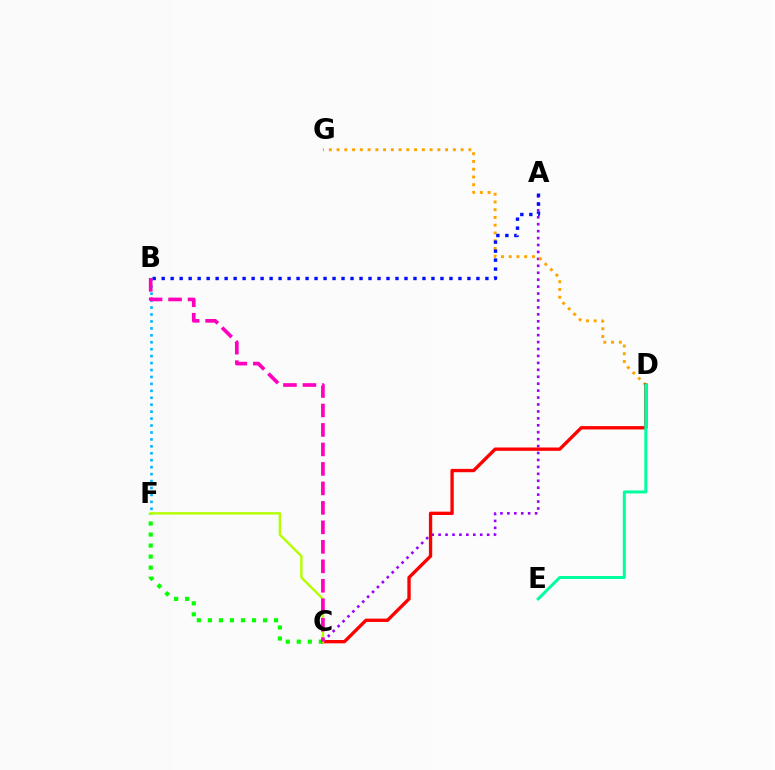{('B', 'F'): [{'color': '#00b5ff', 'line_style': 'dotted', 'thickness': 1.89}], ('A', 'C'): [{'color': '#9b00ff', 'line_style': 'dotted', 'thickness': 1.88}], ('D', 'G'): [{'color': '#ffa500', 'line_style': 'dotted', 'thickness': 2.11}], ('C', 'F'): [{'color': '#08ff00', 'line_style': 'dotted', 'thickness': 3.0}, {'color': '#b3ff00', 'line_style': 'solid', 'thickness': 1.74}], ('C', 'D'): [{'color': '#ff0000', 'line_style': 'solid', 'thickness': 2.4}], ('D', 'E'): [{'color': '#00ff9d', 'line_style': 'solid', 'thickness': 2.16}], ('A', 'B'): [{'color': '#0010ff', 'line_style': 'dotted', 'thickness': 2.44}], ('B', 'C'): [{'color': '#ff00bd', 'line_style': 'dashed', 'thickness': 2.65}]}